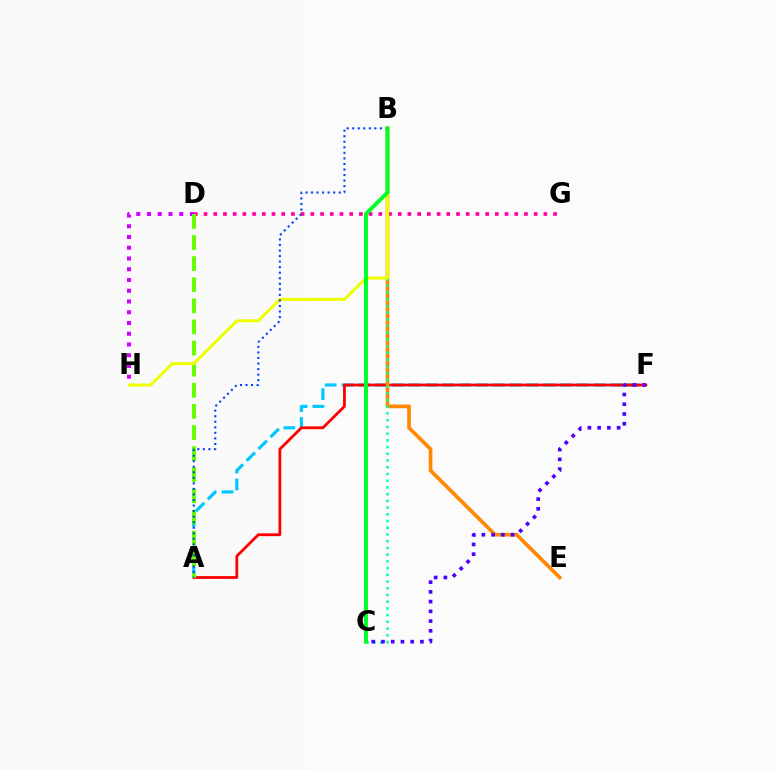{('A', 'F'): [{'color': '#00c7ff', 'line_style': 'dashed', 'thickness': 2.28}, {'color': '#ff0000', 'line_style': 'solid', 'thickness': 2.02}], ('D', 'G'): [{'color': '#ff00a0', 'line_style': 'dotted', 'thickness': 2.64}], ('B', 'E'): [{'color': '#ff8800', 'line_style': 'solid', 'thickness': 2.63}], ('B', 'C'): [{'color': '#00ffaf', 'line_style': 'dotted', 'thickness': 1.83}, {'color': '#00ff27', 'line_style': 'solid', 'thickness': 2.84}], ('D', 'H'): [{'color': '#d600ff', 'line_style': 'dotted', 'thickness': 2.92}], ('A', 'D'): [{'color': '#66ff00', 'line_style': 'dashed', 'thickness': 2.87}], ('B', 'H'): [{'color': '#eeff00', 'line_style': 'solid', 'thickness': 2.15}], ('A', 'B'): [{'color': '#003fff', 'line_style': 'dotted', 'thickness': 1.51}], ('C', 'F'): [{'color': '#4f00ff', 'line_style': 'dotted', 'thickness': 2.65}]}